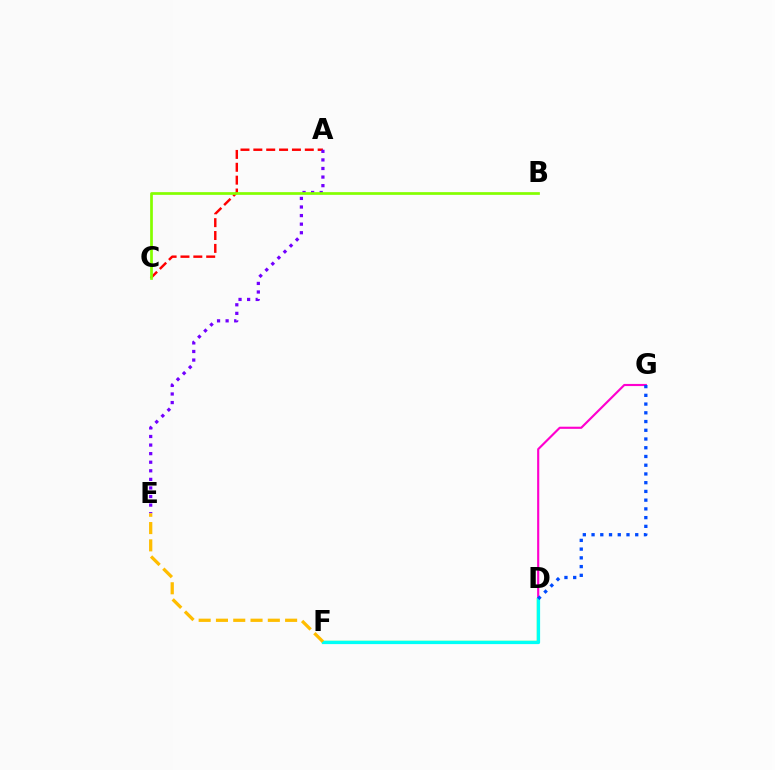{('A', 'C'): [{'color': '#ff0000', 'line_style': 'dashed', 'thickness': 1.75}], ('A', 'E'): [{'color': '#7200ff', 'line_style': 'dotted', 'thickness': 2.33}], ('D', 'F'): [{'color': '#00ff39', 'line_style': 'solid', 'thickness': 1.71}, {'color': '#00fff6', 'line_style': 'solid', 'thickness': 2.31}], ('D', 'G'): [{'color': '#ff00cf', 'line_style': 'solid', 'thickness': 1.54}, {'color': '#004bff', 'line_style': 'dotted', 'thickness': 2.37}], ('E', 'F'): [{'color': '#ffbd00', 'line_style': 'dashed', 'thickness': 2.35}], ('B', 'C'): [{'color': '#84ff00', 'line_style': 'solid', 'thickness': 1.96}]}